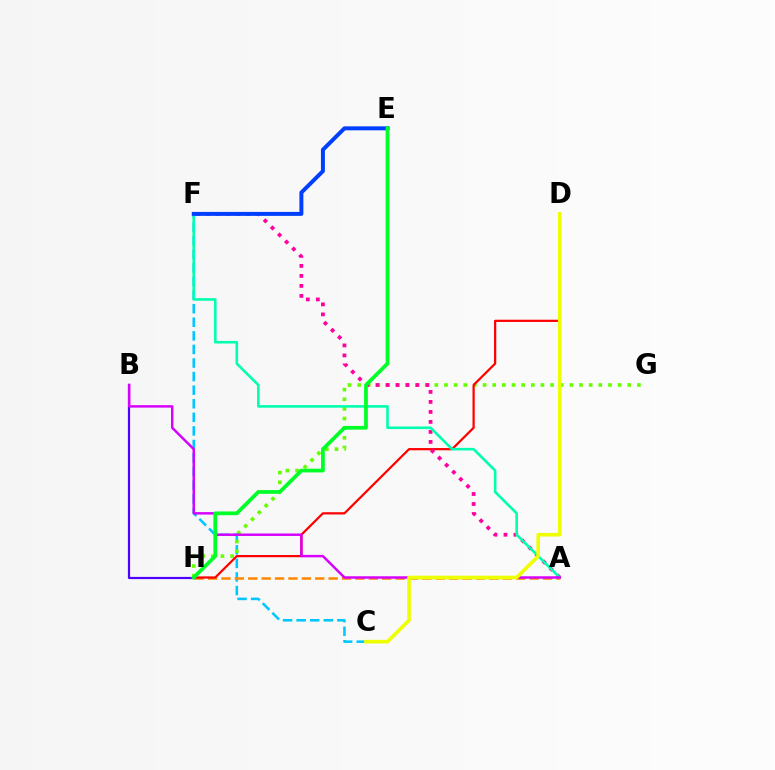{('C', 'F'): [{'color': '#00c7ff', 'line_style': 'dashed', 'thickness': 1.84}], ('A', 'H'): [{'color': '#ff8800', 'line_style': 'dashed', 'thickness': 1.82}], ('G', 'H'): [{'color': '#66ff00', 'line_style': 'dotted', 'thickness': 2.62}], ('B', 'H'): [{'color': '#4f00ff', 'line_style': 'solid', 'thickness': 1.58}], ('D', 'H'): [{'color': '#ff0000', 'line_style': 'solid', 'thickness': 1.61}], ('A', 'F'): [{'color': '#ff00a0', 'line_style': 'dotted', 'thickness': 2.72}, {'color': '#00ffaf', 'line_style': 'solid', 'thickness': 1.87}], ('A', 'B'): [{'color': '#d600ff', 'line_style': 'solid', 'thickness': 1.77}], ('E', 'F'): [{'color': '#003fff', 'line_style': 'solid', 'thickness': 2.86}], ('E', 'H'): [{'color': '#00ff27', 'line_style': 'solid', 'thickness': 2.7}], ('C', 'D'): [{'color': '#eeff00', 'line_style': 'solid', 'thickness': 2.6}]}